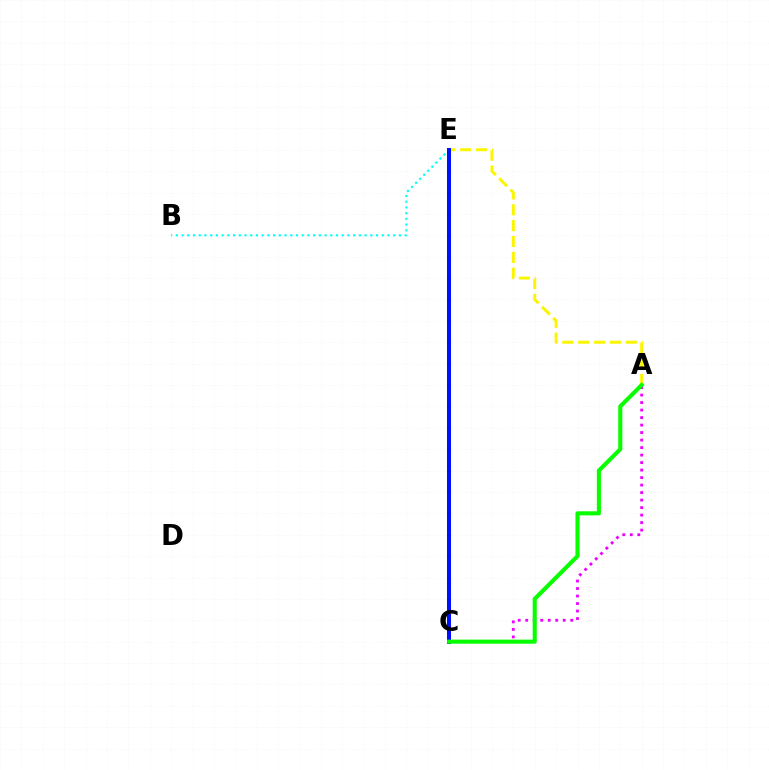{('B', 'E'): [{'color': '#00fff6', 'line_style': 'dotted', 'thickness': 1.55}], ('C', 'E'): [{'color': '#ff0000', 'line_style': 'dashed', 'thickness': 2.76}, {'color': '#0010ff', 'line_style': 'solid', 'thickness': 2.89}], ('A', 'E'): [{'color': '#fcf500', 'line_style': 'dashed', 'thickness': 2.15}], ('A', 'C'): [{'color': '#ee00ff', 'line_style': 'dotted', 'thickness': 2.04}, {'color': '#08ff00', 'line_style': 'solid', 'thickness': 2.95}]}